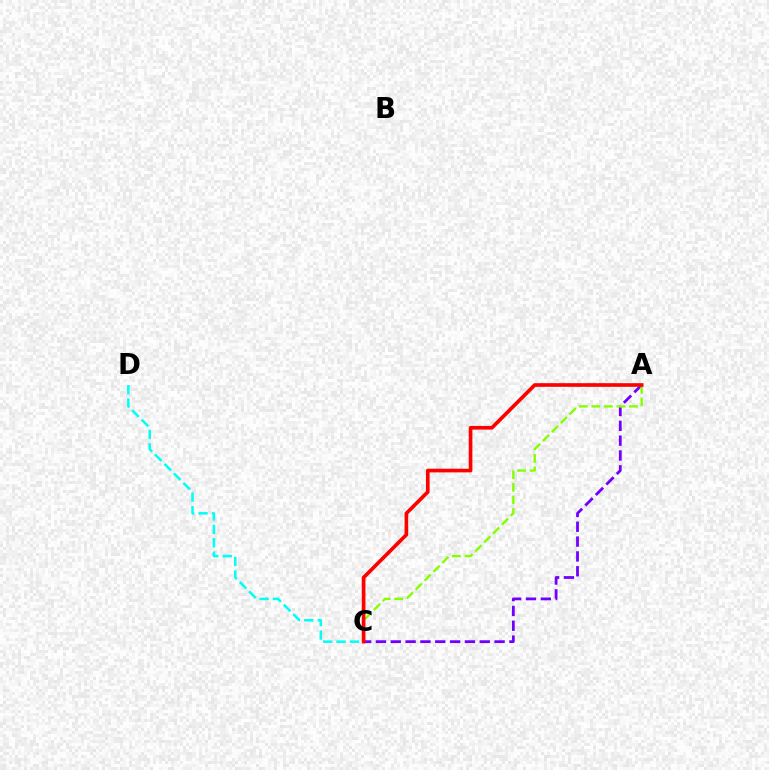{('C', 'D'): [{'color': '#00fff6', 'line_style': 'dashed', 'thickness': 1.82}], ('A', 'C'): [{'color': '#7200ff', 'line_style': 'dashed', 'thickness': 2.01}, {'color': '#84ff00', 'line_style': 'dashed', 'thickness': 1.71}, {'color': '#ff0000', 'line_style': 'solid', 'thickness': 2.64}]}